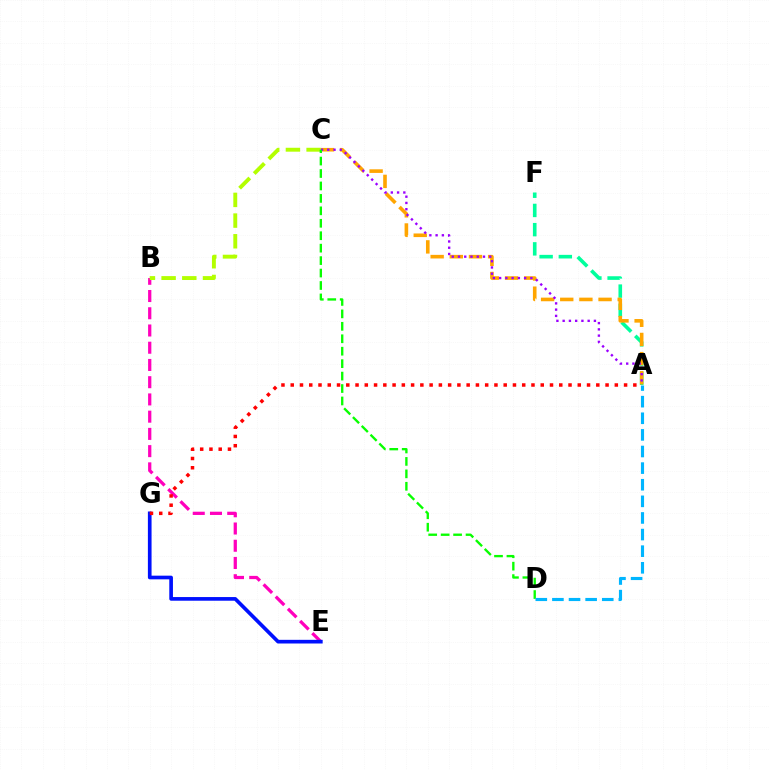{('B', 'E'): [{'color': '#ff00bd', 'line_style': 'dashed', 'thickness': 2.34}], ('E', 'G'): [{'color': '#0010ff', 'line_style': 'solid', 'thickness': 2.64}], ('B', 'C'): [{'color': '#b3ff00', 'line_style': 'dashed', 'thickness': 2.81}], ('A', 'F'): [{'color': '#00ff9d', 'line_style': 'dashed', 'thickness': 2.61}], ('A', 'C'): [{'color': '#ffa500', 'line_style': 'dashed', 'thickness': 2.6}, {'color': '#9b00ff', 'line_style': 'dotted', 'thickness': 1.7}], ('A', 'G'): [{'color': '#ff0000', 'line_style': 'dotted', 'thickness': 2.52}], ('C', 'D'): [{'color': '#08ff00', 'line_style': 'dashed', 'thickness': 1.69}], ('A', 'D'): [{'color': '#00b5ff', 'line_style': 'dashed', 'thickness': 2.26}]}